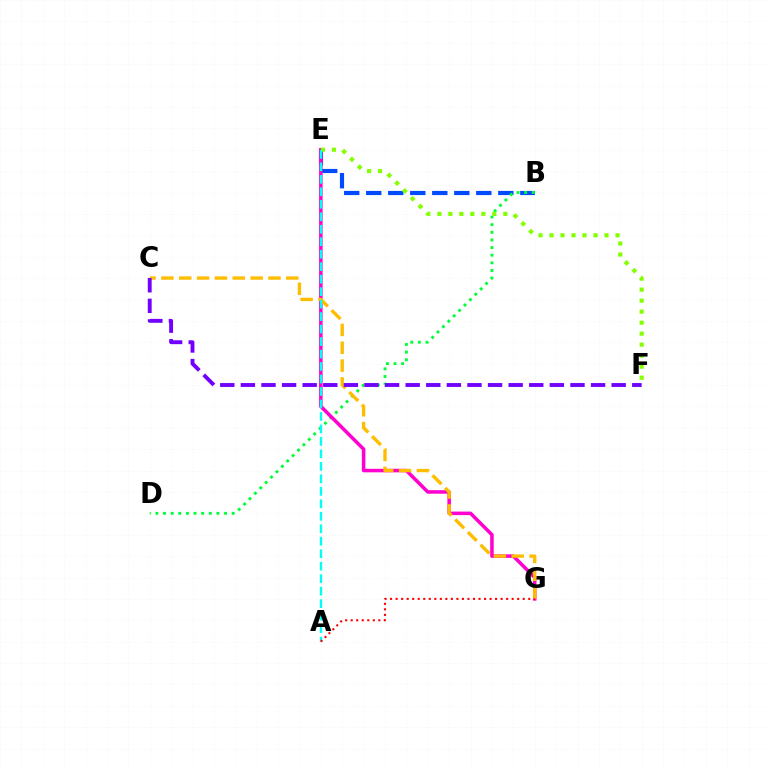{('B', 'E'): [{'color': '#004bff', 'line_style': 'dashed', 'thickness': 2.99}], ('B', 'D'): [{'color': '#00ff39', 'line_style': 'dotted', 'thickness': 2.07}], ('E', 'G'): [{'color': '#ff00cf', 'line_style': 'solid', 'thickness': 2.54}], ('E', 'F'): [{'color': '#84ff00', 'line_style': 'dotted', 'thickness': 2.99}], ('C', 'G'): [{'color': '#ffbd00', 'line_style': 'dashed', 'thickness': 2.42}], ('A', 'E'): [{'color': '#00fff6', 'line_style': 'dashed', 'thickness': 1.7}], ('A', 'G'): [{'color': '#ff0000', 'line_style': 'dotted', 'thickness': 1.5}], ('C', 'F'): [{'color': '#7200ff', 'line_style': 'dashed', 'thickness': 2.8}]}